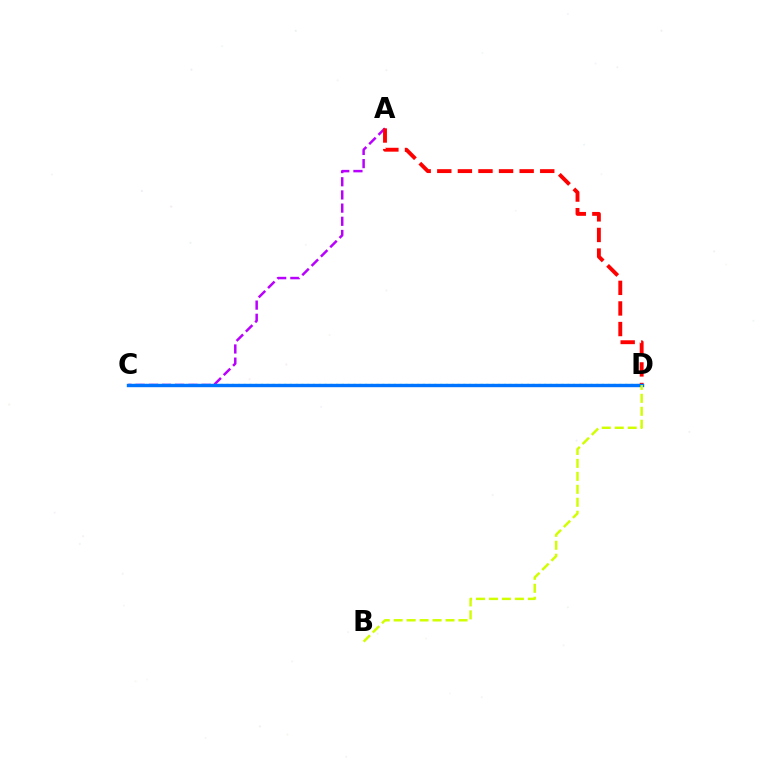{('A', 'C'): [{'color': '#b900ff', 'line_style': 'dashed', 'thickness': 1.79}], ('A', 'D'): [{'color': '#ff0000', 'line_style': 'dashed', 'thickness': 2.8}], ('C', 'D'): [{'color': '#00ff5c', 'line_style': 'dotted', 'thickness': 1.57}, {'color': '#0074ff', 'line_style': 'solid', 'thickness': 2.45}], ('B', 'D'): [{'color': '#d1ff00', 'line_style': 'dashed', 'thickness': 1.76}]}